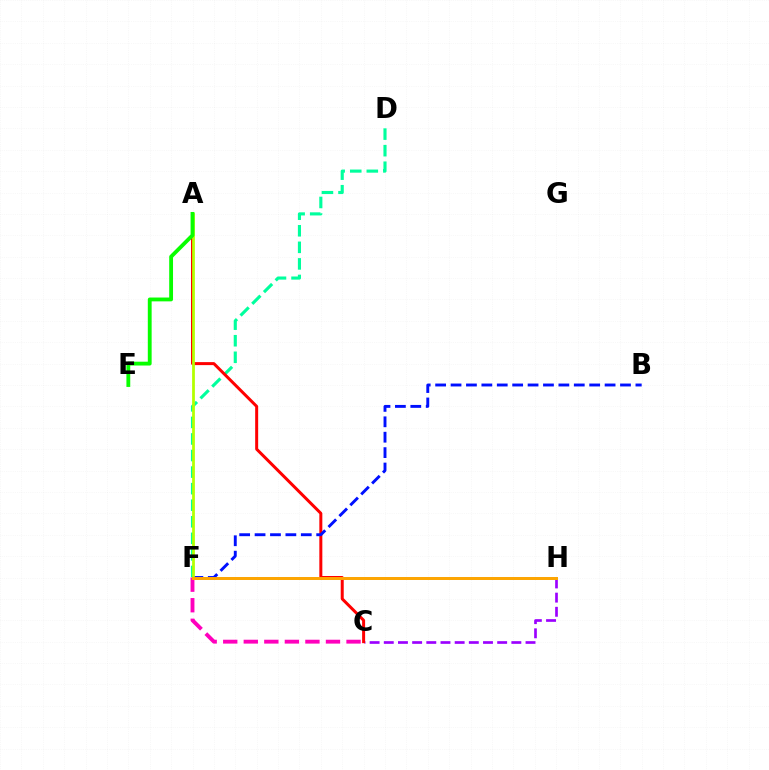{('C', 'H'): [{'color': '#9b00ff', 'line_style': 'dashed', 'thickness': 1.93}], ('C', 'F'): [{'color': '#ff00bd', 'line_style': 'dashed', 'thickness': 2.79}], ('F', 'H'): [{'color': '#00b5ff', 'line_style': 'solid', 'thickness': 1.87}, {'color': '#ffa500', 'line_style': 'solid', 'thickness': 2.13}], ('D', 'F'): [{'color': '#00ff9d', 'line_style': 'dashed', 'thickness': 2.25}], ('A', 'C'): [{'color': '#ff0000', 'line_style': 'solid', 'thickness': 2.16}], ('B', 'F'): [{'color': '#0010ff', 'line_style': 'dashed', 'thickness': 2.09}], ('A', 'F'): [{'color': '#b3ff00', 'line_style': 'solid', 'thickness': 1.99}], ('A', 'E'): [{'color': '#08ff00', 'line_style': 'solid', 'thickness': 2.76}]}